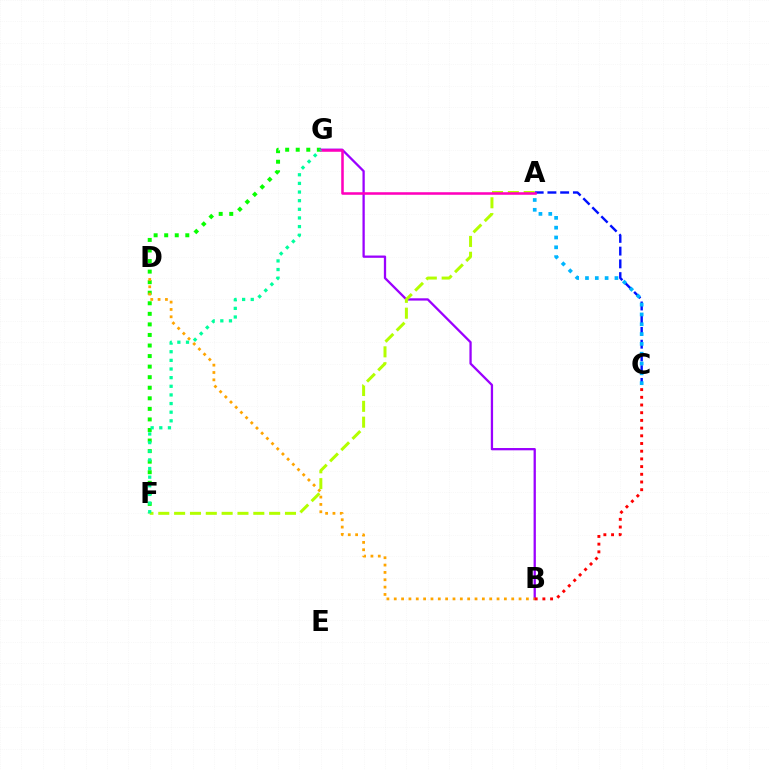{('F', 'G'): [{'color': '#08ff00', 'line_style': 'dotted', 'thickness': 2.87}, {'color': '#00ff9d', 'line_style': 'dotted', 'thickness': 2.35}], ('B', 'G'): [{'color': '#9b00ff', 'line_style': 'solid', 'thickness': 1.65}], ('B', 'D'): [{'color': '#ffa500', 'line_style': 'dotted', 'thickness': 1.99}], ('A', 'C'): [{'color': '#0010ff', 'line_style': 'dashed', 'thickness': 1.73}, {'color': '#00b5ff', 'line_style': 'dotted', 'thickness': 2.67}], ('A', 'F'): [{'color': '#b3ff00', 'line_style': 'dashed', 'thickness': 2.15}], ('A', 'G'): [{'color': '#ff00bd', 'line_style': 'solid', 'thickness': 1.83}], ('B', 'C'): [{'color': '#ff0000', 'line_style': 'dotted', 'thickness': 2.09}]}